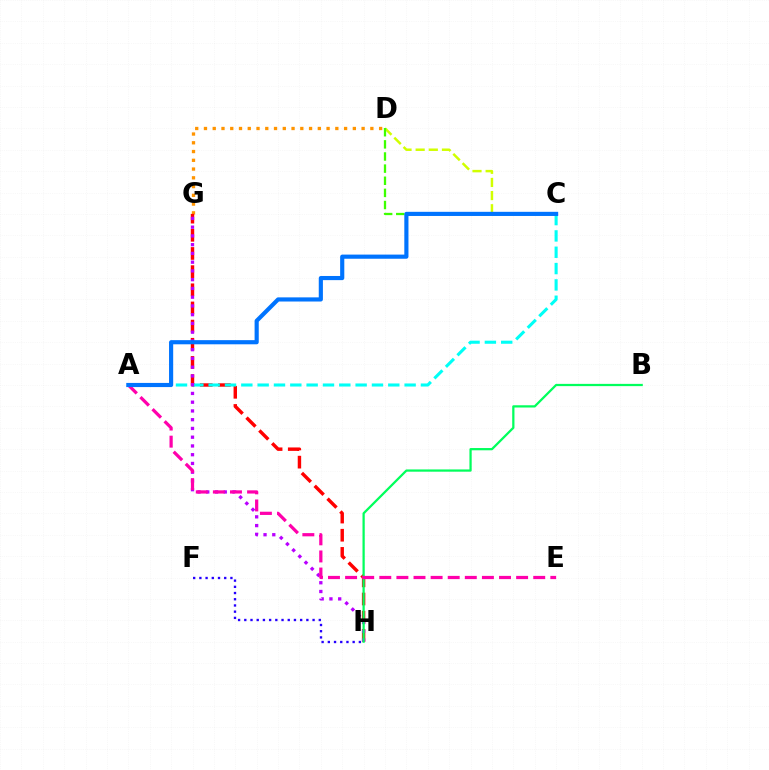{('D', 'G'): [{'color': '#ff9400', 'line_style': 'dotted', 'thickness': 2.38}], ('C', 'D'): [{'color': '#d1ff00', 'line_style': 'dashed', 'thickness': 1.79}, {'color': '#3dff00', 'line_style': 'dashed', 'thickness': 1.65}], ('G', 'H'): [{'color': '#ff0000', 'line_style': 'dashed', 'thickness': 2.47}, {'color': '#b900ff', 'line_style': 'dotted', 'thickness': 2.38}], ('A', 'C'): [{'color': '#00fff6', 'line_style': 'dashed', 'thickness': 2.22}, {'color': '#0074ff', 'line_style': 'solid', 'thickness': 2.99}], ('B', 'H'): [{'color': '#00ff5c', 'line_style': 'solid', 'thickness': 1.62}], ('A', 'E'): [{'color': '#ff00ac', 'line_style': 'dashed', 'thickness': 2.32}], ('F', 'H'): [{'color': '#2500ff', 'line_style': 'dotted', 'thickness': 1.69}]}